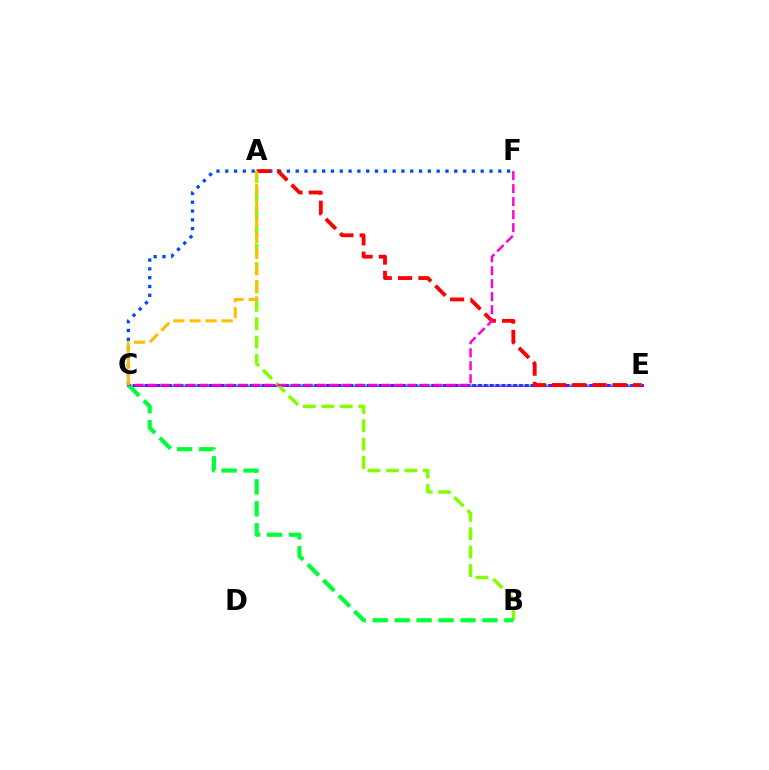{('C', 'E'): [{'color': '#7200ff', 'line_style': 'solid', 'thickness': 2.08}, {'color': '#00fff6', 'line_style': 'dotted', 'thickness': 1.59}], ('A', 'B'): [{'color': '#84ff00', 'line_style': 'dashed', 'thickness': 2.5}], ('C', 'F'): [{'color': '#004bff', 'line_style': 'dotted', 'thickness': 2.39}, {'color': '#ff00cf', 'line_style': 'dashed', 'thickness': 1.76}], ('B', 'C'): [{'color': '#00ff39', 'line_style': 'dashed', 'thickness': 2.98}], ('A', 'E'): [{'color': '#ff0000', 'line_style': 'dashed', 'thickness': 2.76}], ('A', 'C'): [{'color': '#ffbd00', 'line_style': 'dashed', 'thickness': 2.19}]}